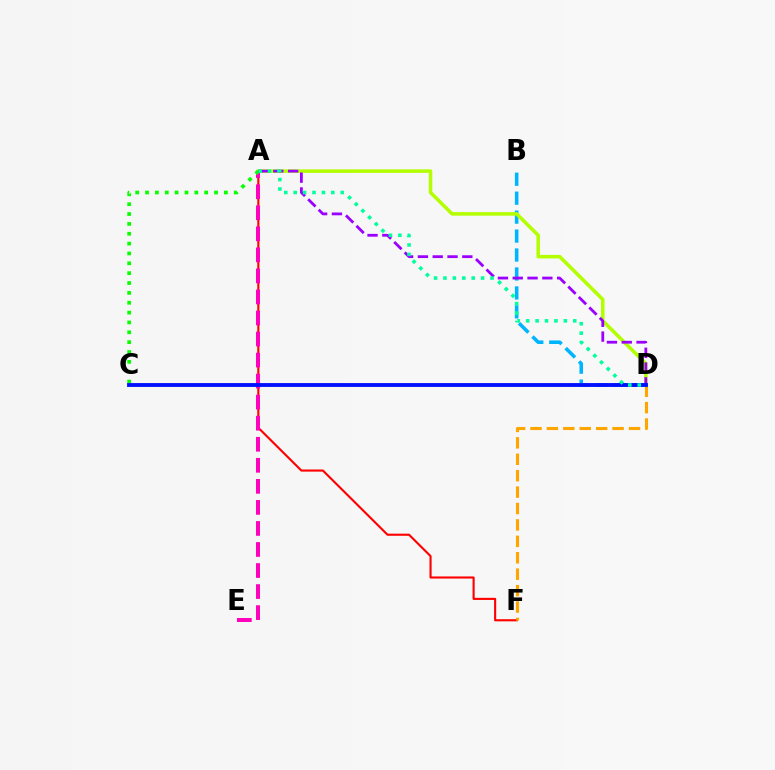{('A', 'F'): [{'color': '#ff0000', 'line_style': 'solid', 'thickness': 1.52}], ('A', 'E'): [{'color': '#ff00bd', 'line_style': 'dashed', 'thickness': 2.86}], ('B', 'D'): [{'color': '#00b5ff', 'line_style': 'dashed', 'thickness': 2.57}], ('D', 'F'): [{'color': '#ffa500', 'line_style': 'dashed', 'thickness': 2.23}], ('A', 'D'): [{'color': '#b3ff00', 'line_style': 'solid', 'thickness': 2.53}, {'color': '#9b00ff', 'line_style': 'dashed', 'thickness': 2.01}, {'color': '#00ff9d', 'line_style': 'dotted', 'thickness': 2.56}], ('A', 'C'): [{'color': '#08ff00', 'line_style': 'dotted', 'thickness': 2.68}], ('C', 'D'): [{'color': '#0010ff', 'line_style': 'solid', 'thickness': 2.77}]}